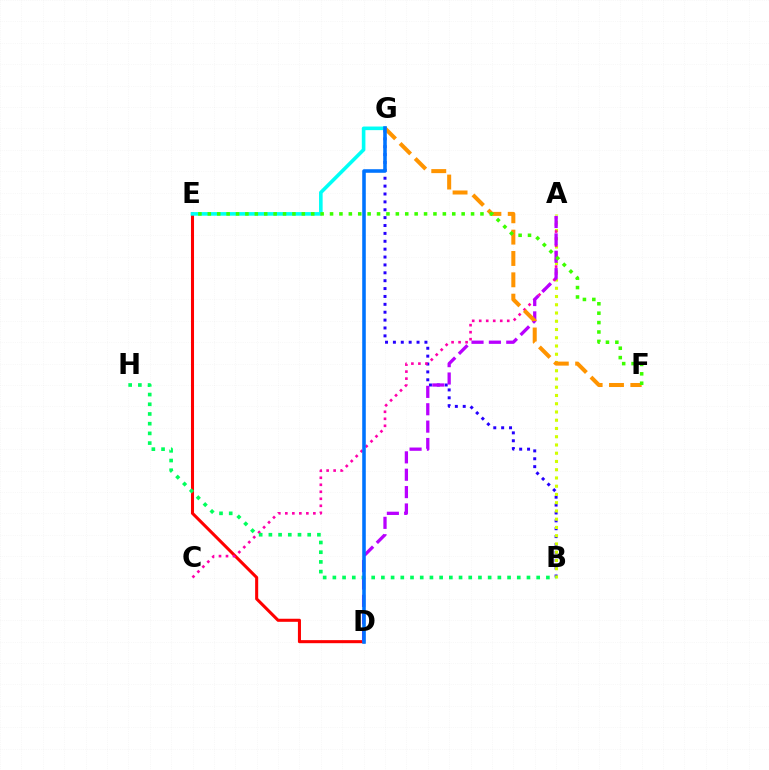{('D', 'E'): [{'color': '#ff0000', 'line_style': 'solid', 'thickness': 2.2}], ('B', 'G'): [{'color': '#2500ff', 'line_style': 'dotted', 'thickness': 2.14}], ('A', 'B'): [{'color': '#d1ff00', 'line_style': 'dotted', 'thickness': 2.24}], ('A', 'C'): [{'color': '#ff00ac', 'line_style': 'dotted', 'thickness': 1.9}], ('E', 'G'): [{'color': '#00fff6', 'line_style': 'solid', 'thickness': 2.6}], ('A', 'D'): [{'color': '#b900ff', 'line_style': 'dashed', 'thickness': 2.36}], ('F', 'G'): [{'color': '#ff9400', 'line_style': 'dashed', 'thickness': 2.9}], ('B', 'H'): [{'color': '#00ff5c', 'line_style': 'dotted', 'thickness': 2.64}], ('D', 'G'): [{'color': '#0074ff', 'line_style': 'solid', 'thickness': 2.57}], ('E', 'F'): [{'color': '#3dff00', 'line_style': 'dotted', 'thickness': 2.55}]}